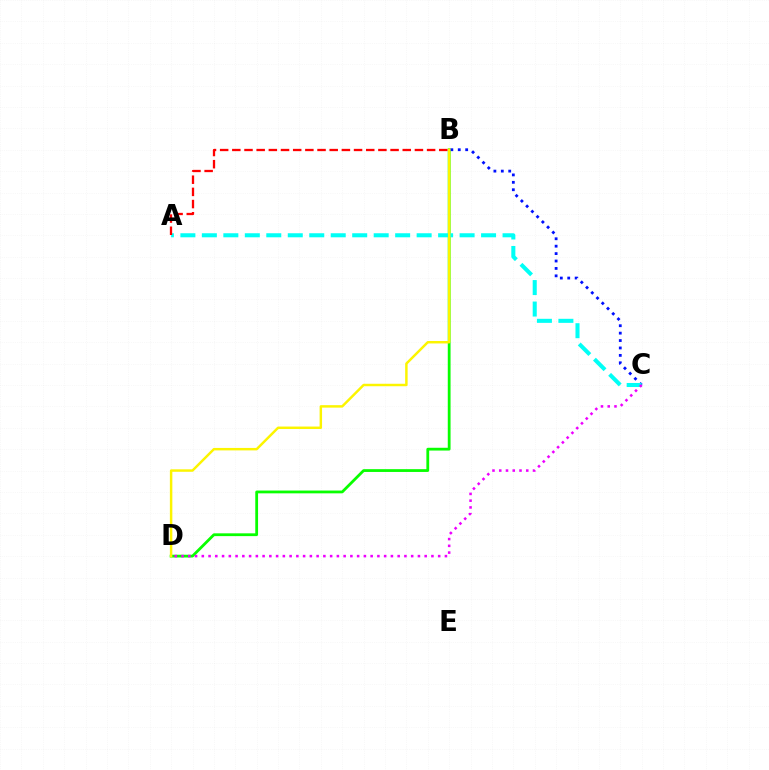{('B', 'D'): [{'color': '#08ff00', 'line_style': 'solid', 'thickness': 2.01}, {'color': '#fcf500', 'line_style': 'solid', 'thickness': 1.77}], ('B', 'C'): [{'color': '#0010ff', 'line_style': 'dotted', 'thickness': 2.01}], ('A', 'C'): [{'color': '#00fff6', 'line_style': 'dashed', 'thickness': 2.92}], ('A', 'B'): [{'color': '#ff0000', 'line_style': 'dashed', 'thickness': 1.65}], ('C', 'D'): [{'color': '#ee00ff', 'line_style': 'dotted', 'thickness': 1.83}]}